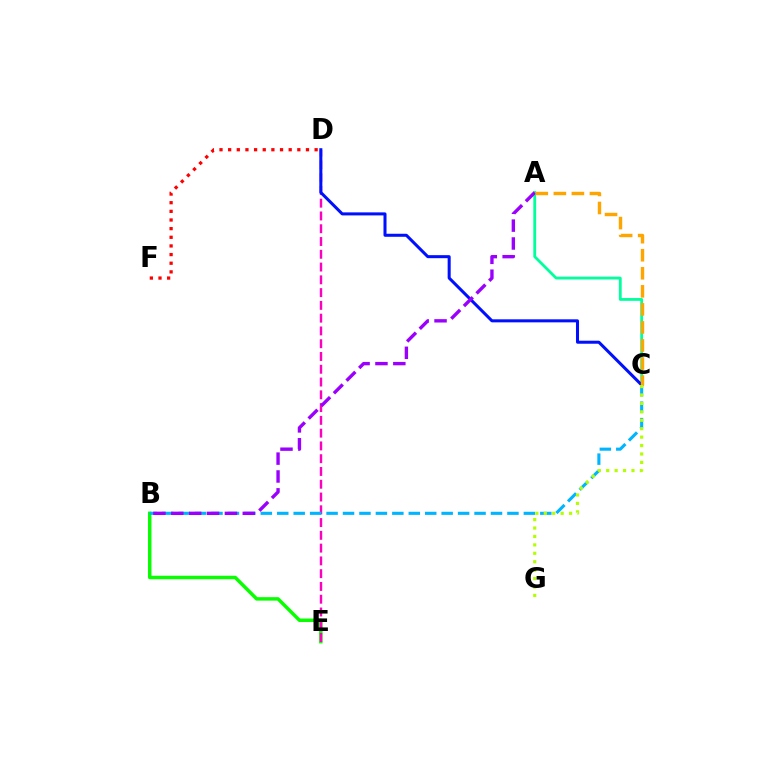{('D', 'F'): [{'color': '#ff0000', 'line_style': 'dotted', 'thickness': 2.35}], ('B', 'E'): [{'color': '#08ff00', 'line_style': 'solid', 'thickness': 2.49}], ('A', 'C'): [{'color': '#00ff9d', 'line_style': 'solid', 'thickness': 2.02}, {'color': '#ffa500', 'line_style': 'dashed', 'thickness': 2.45}], ('D', 'E'): [{'color': '#ff00bd', 'line_style': 'dashed', 'thickness': 1.74}], ('B', 'C'): [{'color': '#00b5ff', 'line_style': 'dashed', 'thickness': 2.23}], ('C', 'D'): [{'color': '#0010ff', 'line_style': 'solid', 'thickness': 2.18}], ('A', 'B'): [{'color': '#9b00ff', 'line_style': 'dashed', 'thickness': 2.43}], ('C', 'G'): [{'color': '#b3ff00', 'line_style': 'dotted', 'thickness': 2.29}]}